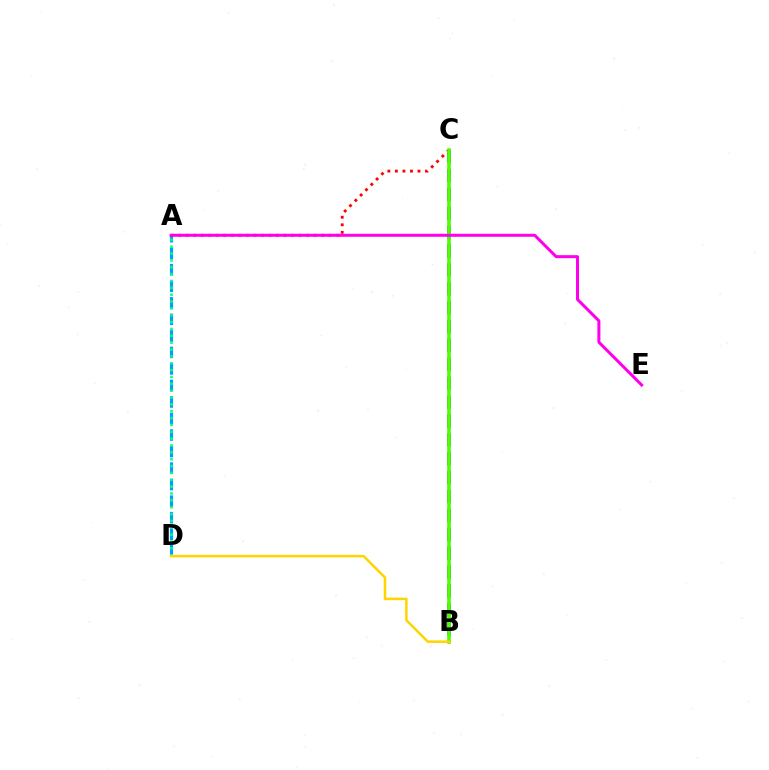{('B', 'C'): [{'color': '#3700ff', 'line_style': 'dashed', 'thickness': 2.57}, {'color': '#4fff00', 'line_style': 'solid', 'thickness': 2.62}], ('A', 'D'): [{'color': '#009eff', 'line_style': 'dashed', 'thickness': 2.25}, {'color': '#00ff86', 'line_style': 'dotted', 'thickness': 1.86}], ('A', 'C'): [{'color': '#ff0000', 'line_style': 'dotted', 'thickness': 2.04}], ('B', 'D'): [{'color': '#ffd500', 'line_style': 'solid', 'thickness': 1.82}], ('A', 'E'): [{'color': '#ff00ed', 'line_style': 'solid', 'thickness': 2.17}]}